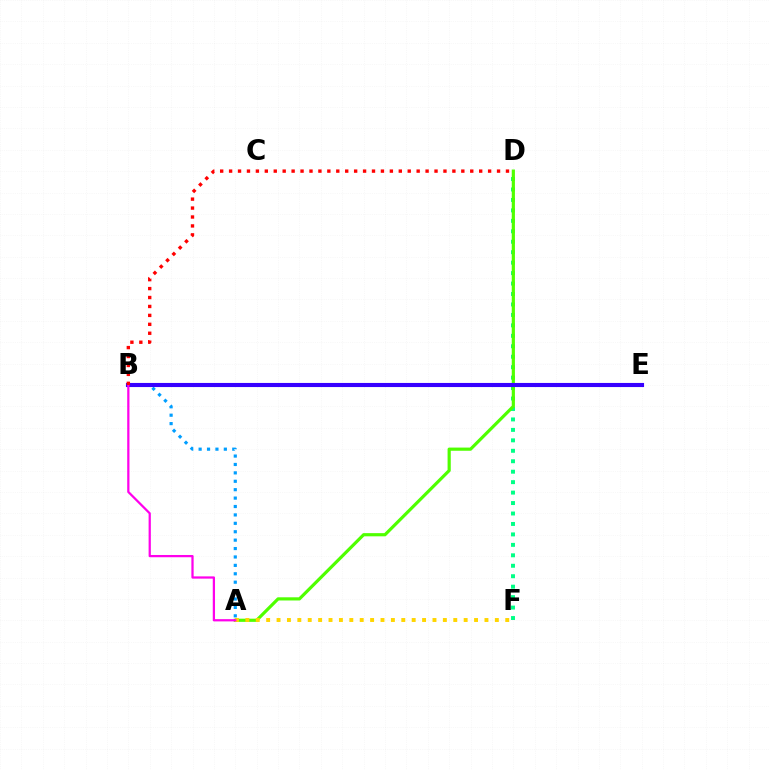{('A', 'B'): [{'color': '#009eff', 'line_style': 'dotted', 'thickness': 2.28}, {'color': '#ff00ed', 'line_style': 'solid', 'thickness': 1.62}], ('D', 'F'): [{'color': '#00ff86', 'line_style': 'dotted', 'thickness': 2.84}], ('A', 'D'): [{'color': '#4fff00', 'line_style': 'solid', 'thickness': 2.29}], ('A', 'F'): [{'color': '#ffd500', 'line_style': 'dotted', 'thickness': 2.82}], ('B', 'E'): [{'color': '#3700ff', 'line_style': 'solid', 'thickness': 2.96}], ('B', 'D'): [{'color': '#ff0000', 'line_style': 'dotted', 'thickness': 2.43}]}